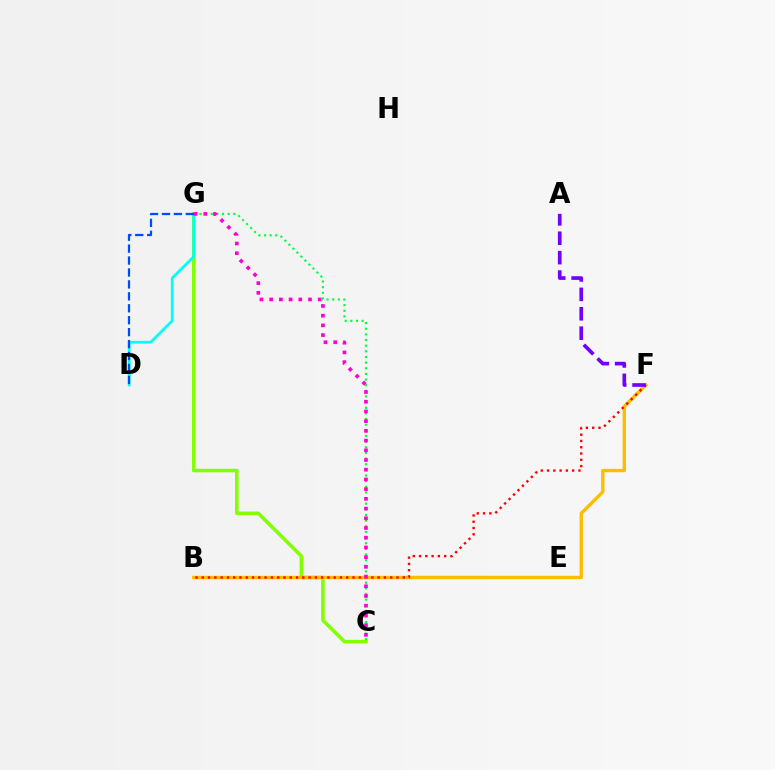{('C', 'G'): [{'color': '#84ff00', 'line_style': 'solid', 'thickness': 2.56}, {'color': '#00ff39', 'line_style': 'dotted', 'thickness': 1.53}, {'color': '#ff00cf', 'line_style': 'dotted', 'thickness': 2.64}], ('D', 'G'): [{'color': '#00fff6', 'line_style': 'solid', 'thickness': 1.98}, {'color': '#004bff', 'line_style': 'dashed', 'thickness': 1.62}], ('B', 'F'): [{'color': '#ffbd00', 'line_style': 'solid', 'thickness': 2.44}, {'color': '#ff0000', 'line_style': 'dotted', 'thickness': 1.71}], ('A', 'F'): [{'color': '#7200ff', 'line_style': 'dashed', 'thickness': 2.64}]}